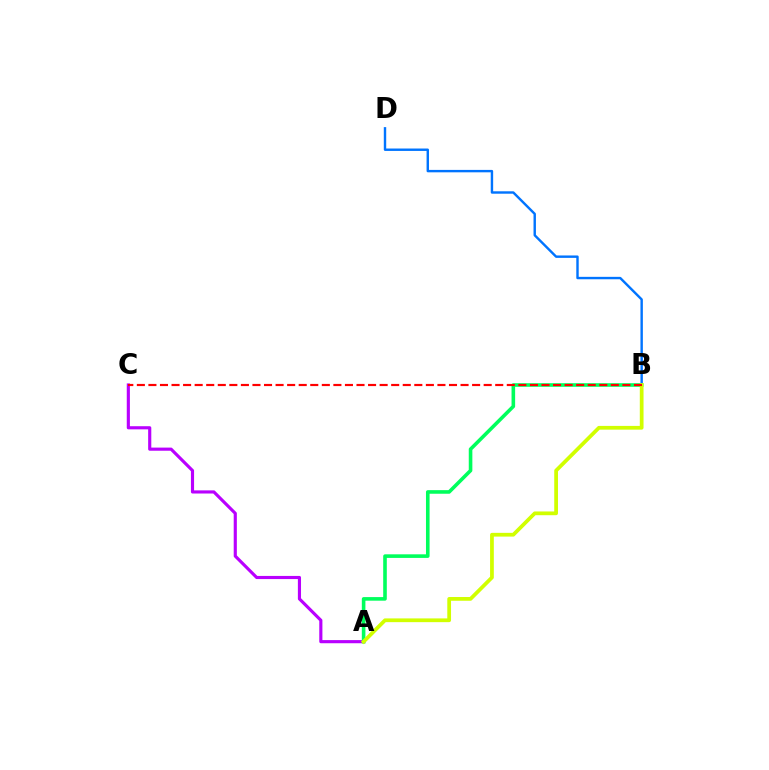{('B', 'D'): [{'color': '#0074ff', 'line_style': 'solid', 'thickness': 1.74}], ('A', 'C'): [{'color': '#b900ff', 'line_style': 'solid', 'thickness': 2.26}], ('A', 'B'): [{'color': '#00ff5c', 'line_style': 'solid', 'thickness': 2.59}, {'color': '#d1ff00', 'line_style': 'solid', 'thickness': 2.7}], ('B', 'C'): [{'color': '#ff0000', 'line_style': 'dashed', 'thickness': 1.57}]}